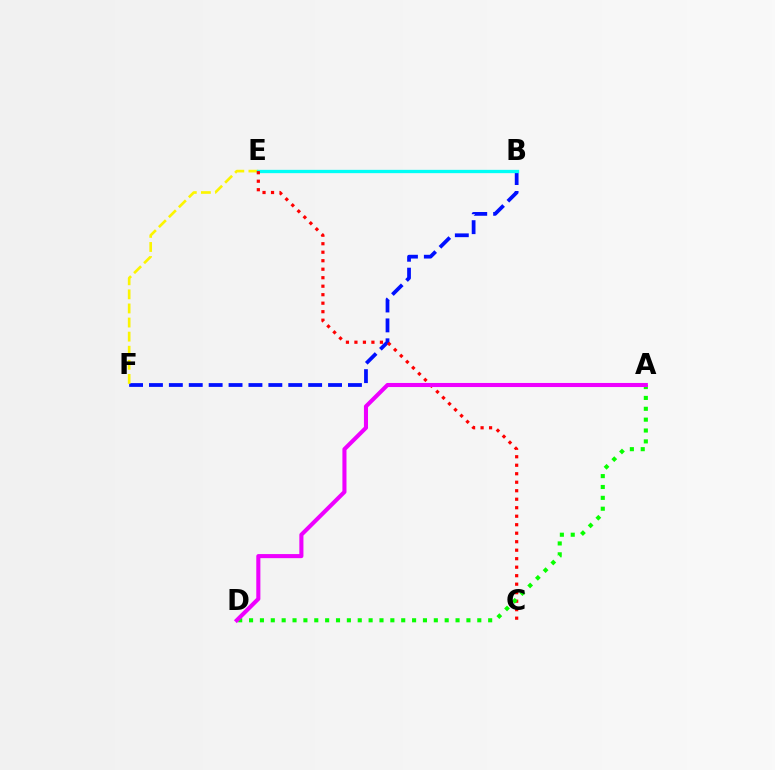{('B', 'F'): [{'color': '#0010ff', 'line_style': 'dashed', 'thickness': 2.7}], ('E', 'F'): [{'color': '#fcf500', 'line_style': 'dashed', 'thickness': 1.91}], ('B', 'E'): [{'color': '#00fff6', 'line_style': 'solid', 'thickness': 2.38}], ('C', 'E'): [{'color': '#ff0000', 'line_style': 'dotted', 'thickness': 2.31}], ('A', 'D'): [{'color': '#08ff00', 'line_style': 'dotted', 'thickness': 2.95}, {'color': '#ee00ff', 'line_style': 'solid', 'thickness': 2.94}]}